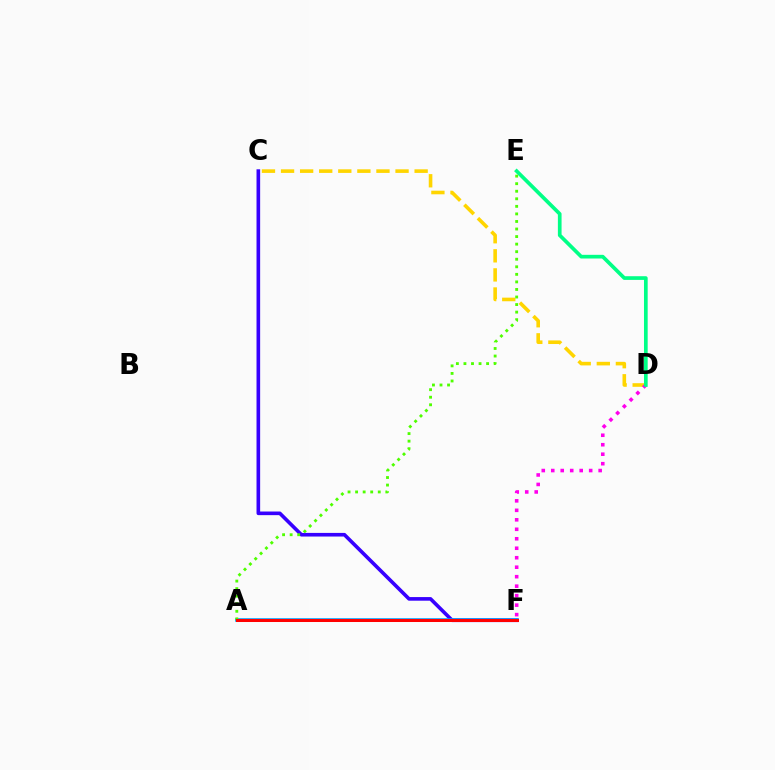{('C', 'F'): [{'color': '#3700ff', 'line_style': 'solid', 'thickness': 2.61}], ('C', 'D'): [{'color': '#ffd500', 'line_style': 'dashed', 'thickness': 2.59}], ('D', 'F'): [{'color': '#ff00ed', 'line_style': 'dotted', 'thickness': 2.58}], ('D', 'E'): [{'color': '#00ff86', 'line_style': 'solid', 'thickness': 2.66}], ('A', 'F'): [{'color': '#009eff', 'line_style': 'solid', 'thickness': 2.58}, {'color': '#ff0000', 'line_style': 'solid', 'thickness': 2.17}], ('A', 'E'): [{'color': '#4fff00', 'line_style': 'dotted', 'thickness': 2.05}]}